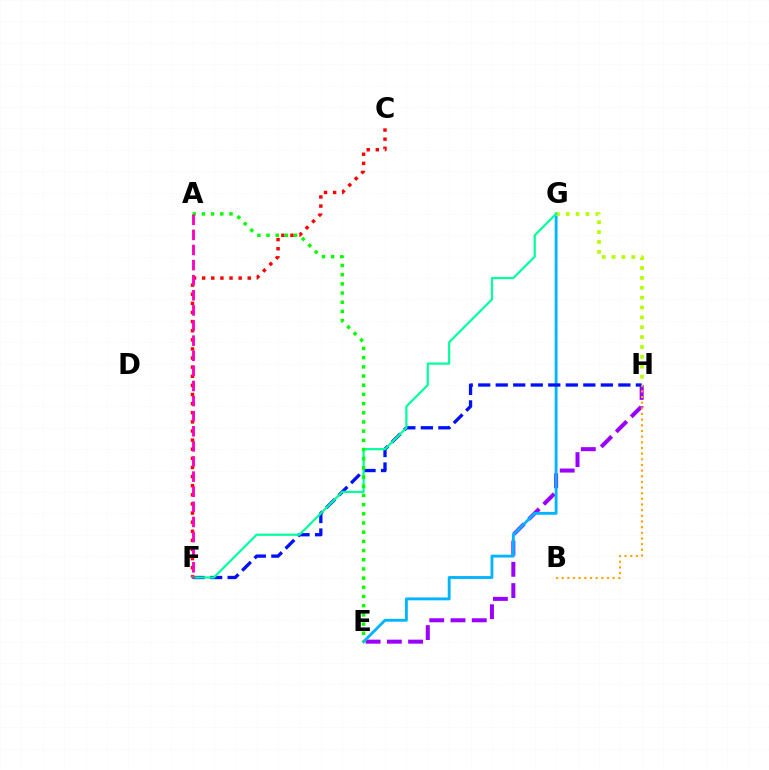{('E', 'H'): [{'color': '#9b00ff', 'line_style': 'dashed', 'thickness': 2.89}], ('E', 'G'): [{'color': '#00b5ff', 'line_style': 'solid', 'thickness': 2.06}], ('G', 'H'): [{'color': '#b3ff00', 'line_style': 'dotted', 'thickness': 2.68}], ('F', 'H'): [{'color': '#0010ff', 'line_style': 'dashed', 'thickness': 2.38}], ('B', 'H'): [{'color': '#ffa500', 'line_style': 'dotted', 'thickness': 1.54}], ('C', 'F'): [{'color': '#ff0000', 'line_style': 'dotted', 'thickness': 2.48}], ('F', 'G'): [{'color': '#00ff9d', 'line_style': 'solid', 'thickness': 1.58}], ('A', 'E'): [{'color': '#08ff00', 'line_style': 'dotted', 'thickness': 2.5}], ('A', 'F'): [{'color': '#ff00bd', 'line_style': 'dashed', 'thickness': 2.05}]}